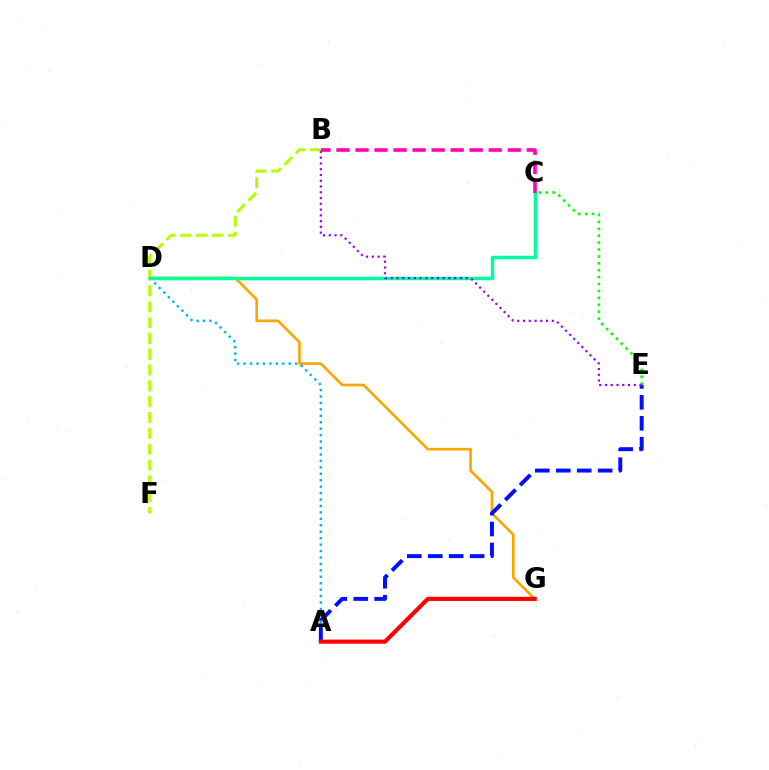{('D', 'G'): [{'color': '#ffa500', 'line_style': 'solid', 'thickness': 1.92}], ('A', 'D'): [{'color': '#00b5ff', 'line_style': 'dotted', 'thickness': 1.75}], ('C', 'E'): [{'color': '#08ff00', 'line_style': 'dotted', 'thickness': 1.88}], ('A', 'E'): [{'color': '#0010ff', 'line_style': 'dashed', 'thickness': 2.85}], ('B', 'F'): [{'color': '#b3ff00', 'line_style': 'dashed', 'thickness': 2.15}], ('C', 'D'): [{'color': '#00ff9d', 'line_style': 'solid', 'thickness': 2.51}], ('B', 'E'): [{'color': '#9b00ff', 'line_style': 'dotted', 'thickness': 1.57}], ('B', 'C'): [{'color': '#ff00bd', 'line_style': 'dashed', 'thickness': 2.59}], ('A', 'G'): [{'color': '#ff0000', 'line_style': 'solid', 'thickness': 2.98}]}